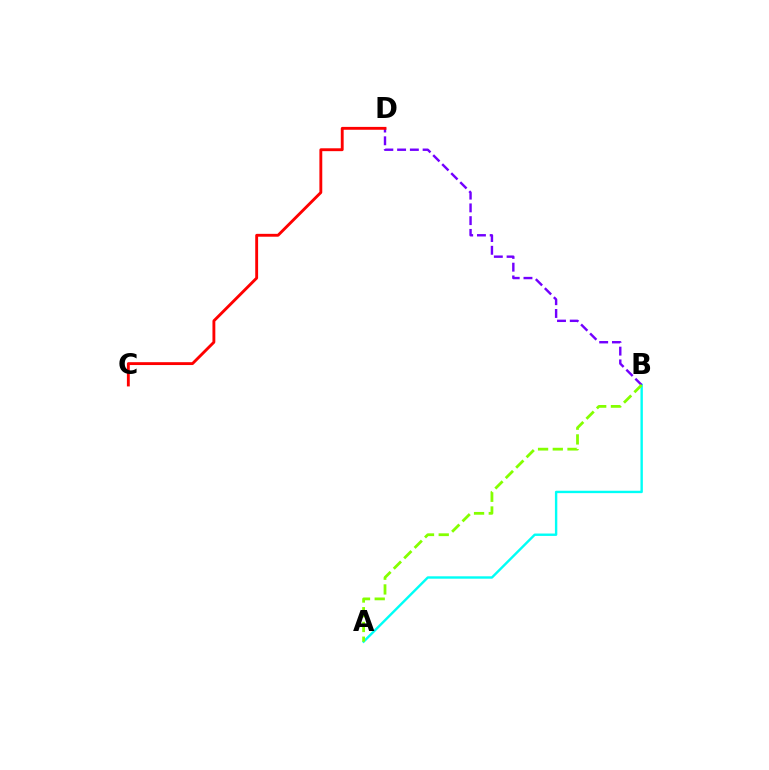{('A', 'B'): [{'color': '#00fff6', 'line_style': 'solid', 'thickness': 1.73}, {'color': '#84ff00', 'line_style': 'dashed', 'thickness': 2.0}], ('B', 'D'): [{'color': '#7200ff', 'line_style': 'dashed', 'thickness': 1.73}], ('C', 'D'): [{'color': '#ff0000', 'line_style': 'solid', 'thickness': 2.06}]}